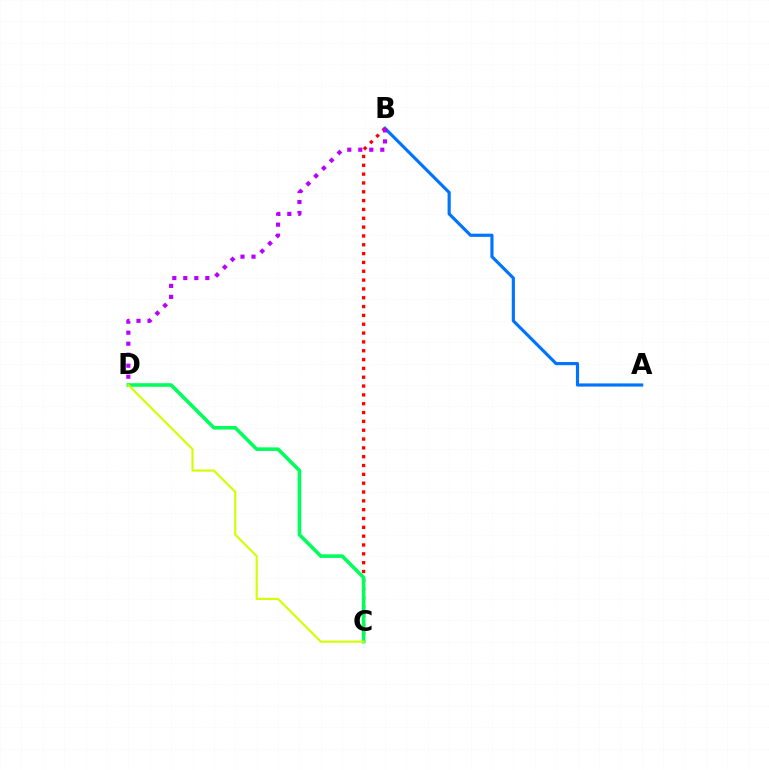{('A', 'B'): [{'color': '#0074ff', 'line_style': 'solid', 'thickness': 2.28}], ('B', 'C'): [{'color': '#ff0000', 'line_style': 'dotted', 'thickness': 2.4}], ('C', 'D'): [{'color': '#00ff5c', 'line_style': 'solid', 'thickness': 2.58}, {'color': '#d1ff00', 'line_style': 'solid', 'thickness': 1.52}], ('B', 'D'): [{'color': '#b900ff', 'line_style': 'dotted', 'thickness': 2.99}]}